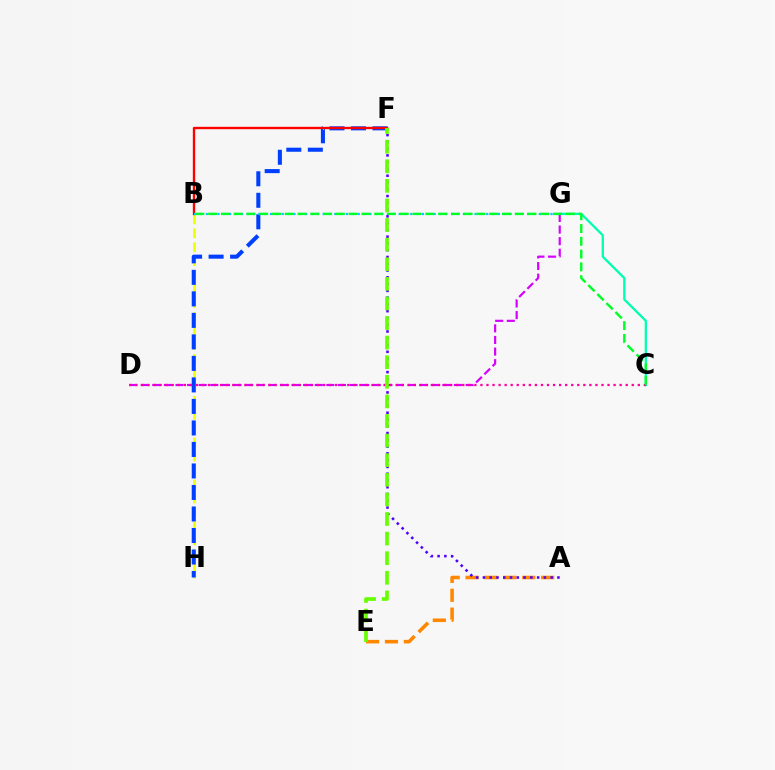{('D', 'G'): [{'color': '#d600ff', 'line_style': 'dashed', 'thickness': 1.58}], ('C', 'G'): [{'color': '#00ffaf', 'line_style': 'solid', 'thickness': 1.65}], ('B', 'H'): [{'color': '#eeff00', 'line_style': 'dashed', 'thickness': 1.9}], ('F', 'H'): [{'color': '#003fff', 'line_style': 'dashed', 'thickness': 2.92}], ('A', 'E'): [{'color': '#ff8800', 'line_style': 'dashed', 'thickness': 2.57}], ('B', 'F'): [{'color': '#ff0000', 'line_style': 'solid', 'thickness': 1.7}], ('C', 'D'): [{'color': '#ff00a0', 'line_style': 'dotted', 'thickness': 1.64}], ('B', 'G'): [{'color': '#00c7ff', 'line_style': 'dotted', 'thickness': 1.59}], ('B', 'C'): [{'color': '#00ff27', 'line_style': 'dashed', 'thickness': 1.74}], ('A', 'F'): [{'color': '#4f00ff', 'line_style': 'dotted', 'thickness': 1.84}], ('E', 'F'): [{'color': '#66ff00', 'line_style': 'dashed', 'thickness': 2.66}]}